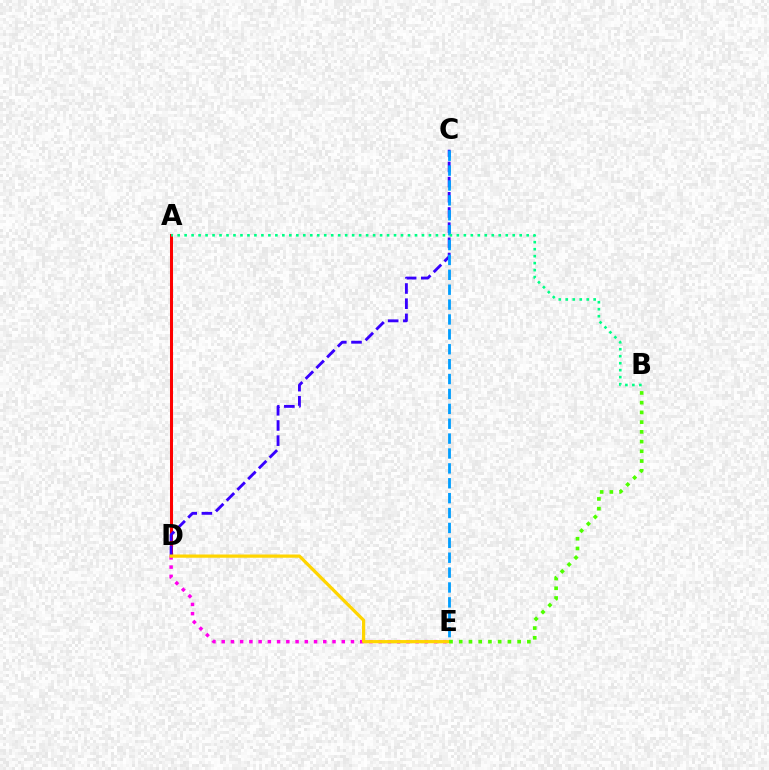{('A', 'D'): [{'color': '#ff0000', 'line_style': 'solid', 'thickness': 2.18}], ('C', 'D'): [{'color': '#3700ff', 'line_style': 'dashed', 'thickness': 2.06}], ('C', 'E'): [{'color': '#009eff', 'line_style': 'dashed', 'thickness': 2.02}], ('D', 'E'): [{'color': '#ff00ed', 'line_style': 'dotted', 'thickness': 2.51}, {'color': '#ffd500', 'line_style': 'solid', 'thickness': 2.33}], ('A', 'B'): [{'color': '#00ff86', 'line_style': 'dotted', 'thickness': 1.9}], ('B', 'E'): [{'color': '#4fff00', 'line_style': 'dotted', 'thickness': 2.64}]}